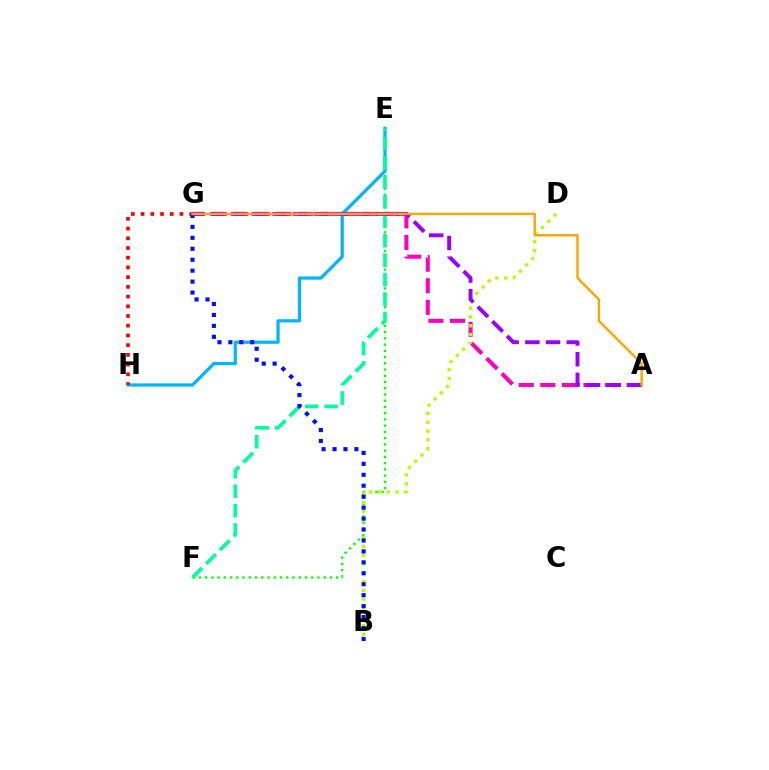{('A', 'G'): [{'color': '#ff00bd', 'line_style': 'dashed', 'thickness': 2.93}, {'color': '#9b00ff', 'line_style': 'dashed', 'thickness': 2.81}, {'color': '#ffa500', 'line_style': 'solid', 'thickness': 1.74}], ('E', 'F'): [{'color': '#08ff00', 'line_style': 'dotted', 'thickness': 1.69}, {'color': '#00ff9d', 'line_style': 'dashed', 'thickness': 2.64}], ('E', 'H'): [{'color': '#00b5ff', 'line_style': 'solid', 'thickness': 2.3}], ('G', 'H'): [{'color': '#ff0000', 'line_style': 'dotted', 'thickness': 2.64}], ('B', 'D'): [{'color': '#b3ff00', 'line_style': 'dotted', 'thickness': 2.39}], ('B', 'G'): [{'color': '#0010ff', 'line_style': 'dotted', 'thickness': 2.97}]}